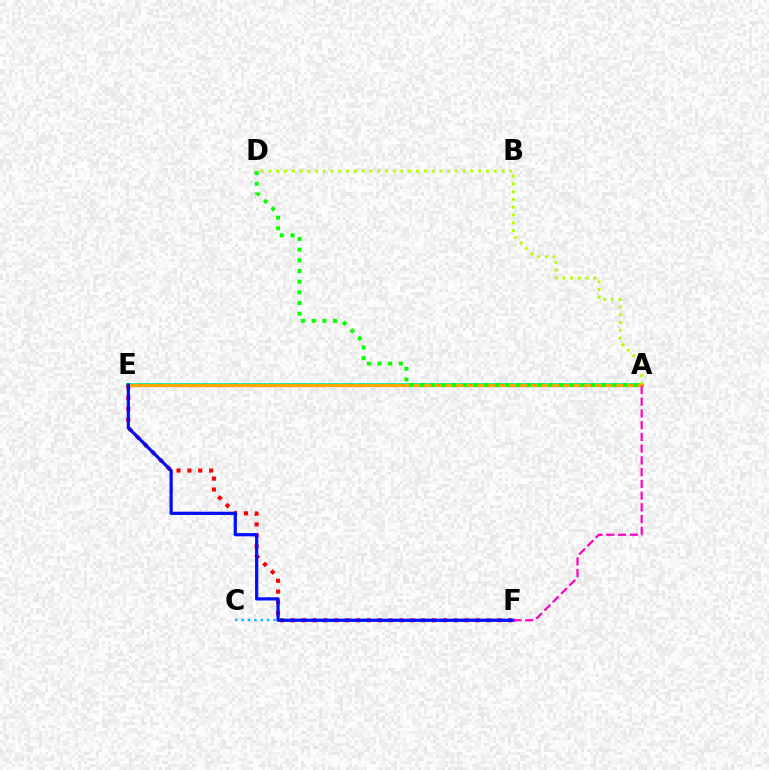{('A', 'E'): [{'color': '#00ff9d', 'line_style': 'solid', 'thickness': 2.76}, {'color': '#9b00ff', 'line_style': 'solid', 'thickness': 2.24}, {'color': '#ffa500', 'line_style': 'solid', 'thickness': 2.25}], ('E', 'F'): [{'color': '#ff0000', 'line_style': 'dotted', 'thickness': 2.95}, {'color': '#0010ff', 'line_style': 'solid', 'thickness': 2.32}], ('C', 'F'): [{'color': '#00b5ff', 'line_style': 'dotted', 'thickness': 1.73}], ('A', 'D'): [{'color': '#b3ff00', 'line_style': 'dotted', 'thickness': 2.11}, {'color': '#08ff00', 'line_style': 'dotted', 'thickness': 2.9}], ('A', 'F'): [{'color': '#ff00bd', 'line_style': 'dashed', 'thickness': 1.59}]}